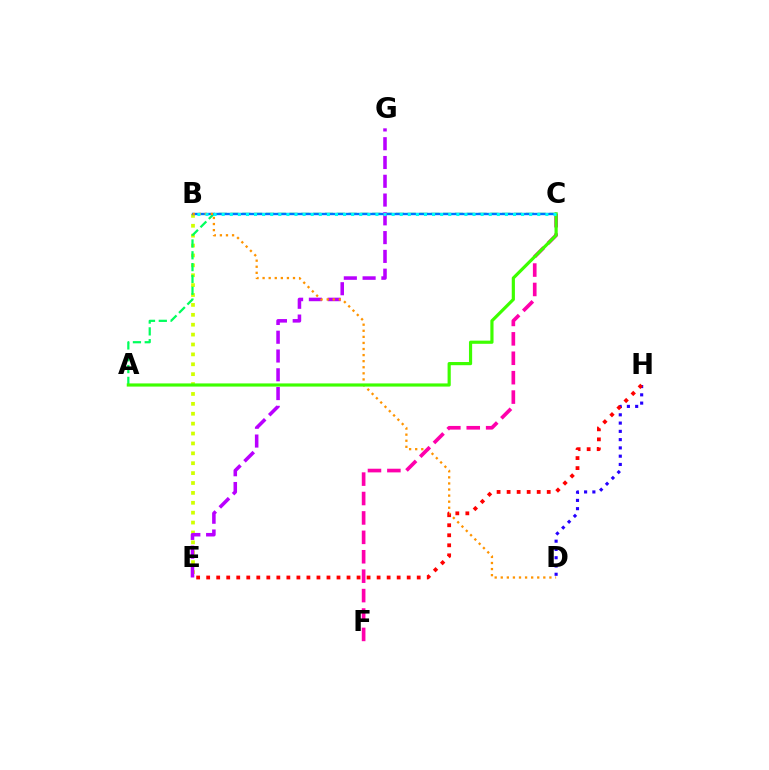{('B', 'E'): [{'color': '#d1ff00', 'line_style': 'dotted', 'thickness': 2.69}], ('D', 'H'): [{'color': '#2500ff', 'line_style': 'dotted', 'thickness': 2.25}], ('A', 'C'): [{'color': '#00ff5c', 'line_style': 'dashed', 'thickness': 1.6}, {'color': '#3dff00', 'line_style': 'solid', 'thickness': 2.28}], ('B', 'C'): [{'color': '#0074ff', 'line_style': 'solid', 'thickness': 1.71}, {'color': '#00fff6', 'line_style': 'dotted', 'thickness': 2.2}], ('E', 'G'): [{'color': '#b900ff', 'line_style': 'dashed', 'thickness': 2.55}], ('B', 'D'): [{'color': '#ff9400', 'line_style': 'dotted', 'thickness': 1.65}], ('C', 'F'): [{'color': '#ff00ac', 'line_style': 'dashed', 'thickness': 2.64}], ('E', 'H'): [{'color': '#ff0000', 'line_style': 'dotted', 'thickness': 2.72}]}